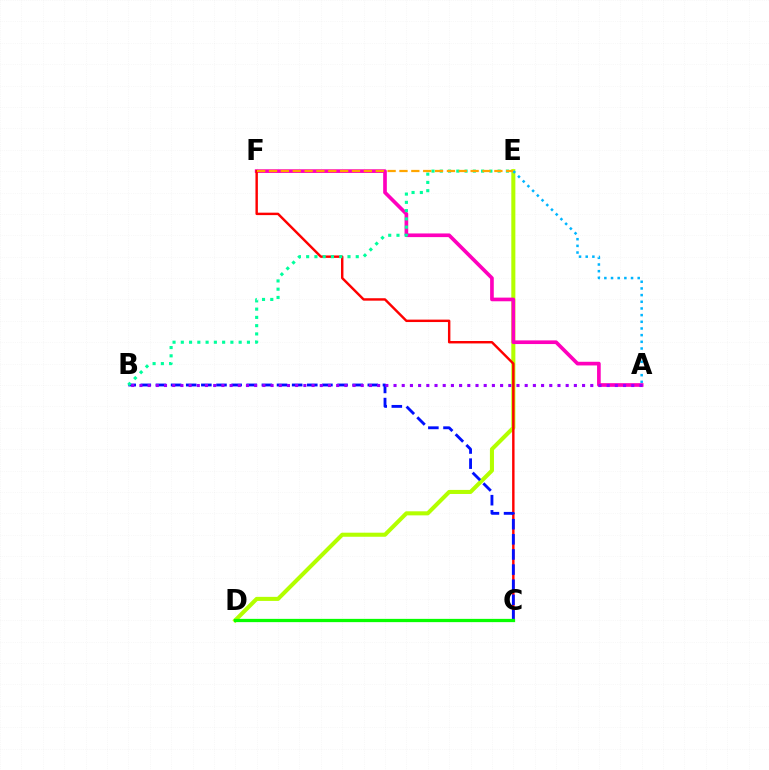{('D', 'E'): [{'color': '#b3ff00', 'line_style': 'solid', 'thickness': 2.92}], ('A', 'F'): [{'color': '#ff00bd', 'line_style': 'solid', 'thickness': 2.64}], ('C', 'F'): [{'color': '#ff0000', 'line_style': 'solid', 'thickness': 1.75}], ('A', 'E'): [{'color': '#00b5ff', 'line_style': 'dotted', 'thickness': 1.81}], ('B', 'C'): [{'color': '#0010ff', 'line_style': 'dashed', 'thickness': 2.06}], ('B', 'E'): [{'color': '#00ff9d', 'line_style': 'dotted', 'thickness': 2.25}], ('A', 'B'): [{'color': '#9b00ff', 'line_style': 'dotted', 'thickness': 2.23}], ('C', 'D'): [{'color': '#08ff00', 'line_style': 'solid', 'thickness': 2.35}], ('E', 'F'): [{'color': '#ffa500', 'line_style': 'dashed', 'thickness': 1.61}]}